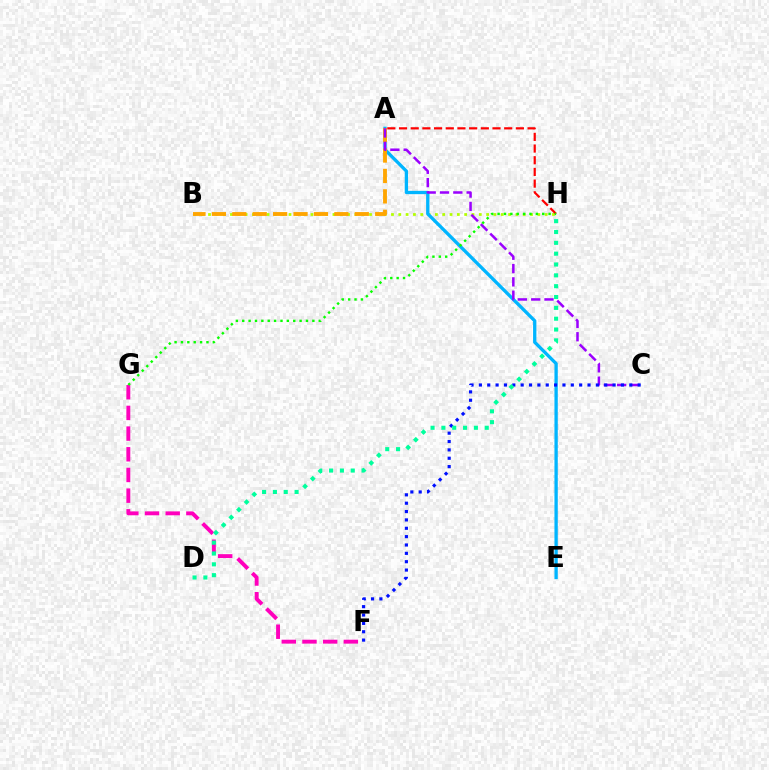{('B', 'H'): [{'color': '#b3ff00', 'line_style': 'dotted', 'thickness': 1.99}], ('A', 'E'): [{'color': '#00b5ff', 'line_style': 'solid', 'thickness': 2.39}], ('A', 'B'): [{'color': '#ffa500', 'line_style': 'dashed', 'thickness': 2.77}], ('A', 'C'): [{'color': '#9b00ff', 'line_style': 'dashed', 'thickness': 1.81}], ('F', 'G'): [{'color': '#ff00bd', 'line_style': 'dashed', 'thickness': 2.81}], ('C', 'F'): [{'color': '#0010ff', 'line_style': 'dotted', 'thickness': 2.27}], ('A', 'H'): [{'color': '#ff0000', 'line_style': 'dashed', 'thickness': 1.59}], ('D', 'H'): [{'color': '#00ff9d', 'line_style': 'dotted', 'thickness': 2.94}], ('G', 'H'): [{'color': '#08ff00', 'line_style': 'dotted', 'thickness': 1.73}]}